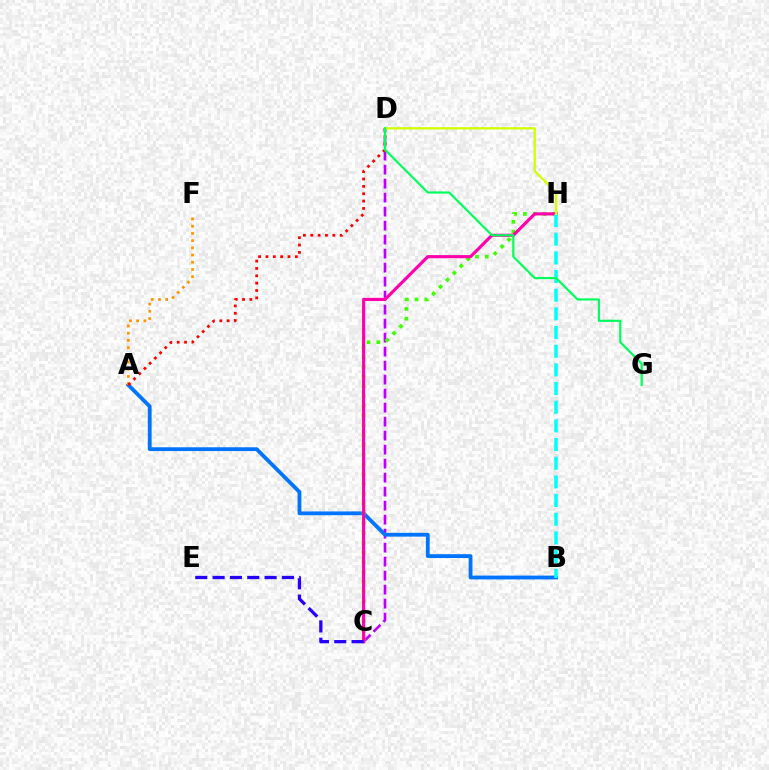{('C', 'D'): [{'color': '#b900ff', 'line_style': 'dashed', 'thickness': 1.9}], ('A', 'B'): [{'color': '#0074ff', 'line_style': 'solid', 'thickness': 2.74}], ('A', 'F'): [{'color': '#ff9400', 'line_style': 'dotted', 'thickness': 1.96}], ('A', 'D'): [{'color': '#ff0000', 'line_style': 'dotted', 'thickness': 2.0}], ('C', 'H'): [{'color': '#3dff00', 'line_style': 'dotted', 'thickness': 2.66}, {'color': '#ff00ac', 'line_style': 'solid', 'thickness': 2.26}], ('B', 'H'): [{'color': '#00fff6', 'line_style': 'dashed', 'thickness': 2.54}], ('D', 'H'): [{'color': '#d1ff00', 'line_style': 'solid', 'thickness': 1.64}], ('C', 'E'): [{'color': '#2500ff', 'line_style': 'dashed', 'thickness': 2.35}], ('D', 'G'): [{'color': '#00ff5c', 'line_style': 'solid', 'thickness': 1.57}]}